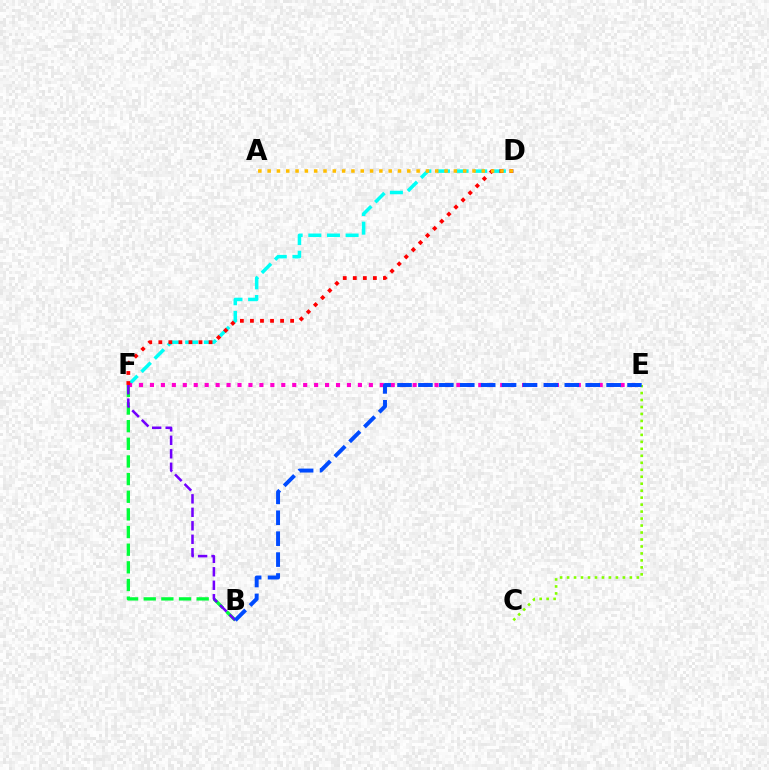{('D', 'F'): [{'color': '#00fff6', 'line_style': 'dashed', 'thickness': 2.53}, {'color': '#ff0000', 'line_style': 'dotted', 'thickness': 2.73}], ('B', 'F'): [{'color': '#00ff39', 'line_style': 'dashed', 'thickness': 2.4}, {'color': '#7200ff', 'line_style': 'dashed', 'thickness': 1.83}], ('E', 'F'): [{'color': '#ff00cf', 'line_style': 'dotted', 'thickness': 2.97}], ('A', 'D'): [{'color': '#ffbd00', 'line_style': 'dotted', 'thickness': 2.53}], ('C', 'E'): [{'color': '#84ff00', 'line_style': 'dotted', 'thickness': 1.89}], ('B', 'E'): [{'color': '#004bff', 'line_style': 'dashed', 'thickness': 2.84}]}